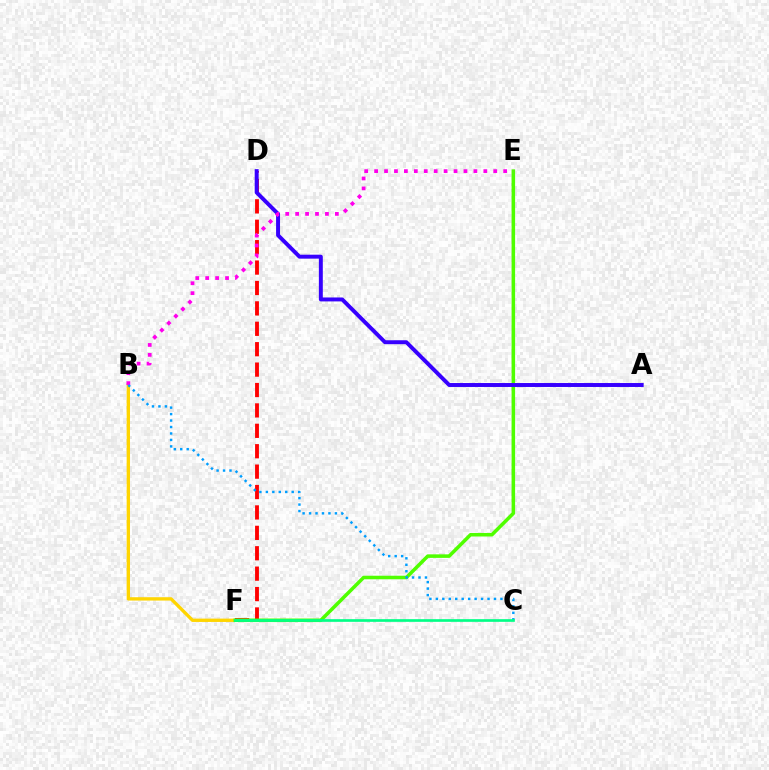{('B', 'F'): [{'color': '#ffd500', 'line_style': 'solid', 'thickness': 2.4}], ('D', 'F'): [{'color': '#ff0000', 'line_style': 'dashed', 'thickness': 2.77}], ('E', 'F'): [{'color': '#4fff00', 'line_style': 'solid', 'thickness': 2.55}], ('A', 'D'): [{'color': '#3700ff', 'line_style': 'solid', 'thickness': 2.84}], ('B', 'E'): [{'color': '#ff00ed', 'line_style': 'dotted', 'thickness': 2.7}], ('B', 'C'): [{'color': '#009eff', 'line_style': 'dotted', 'thickness': 1.75}], ('C', 'F'): [{'color': '#00ff86', 'line_style': 'solid', 'thickness': 1.92}]}